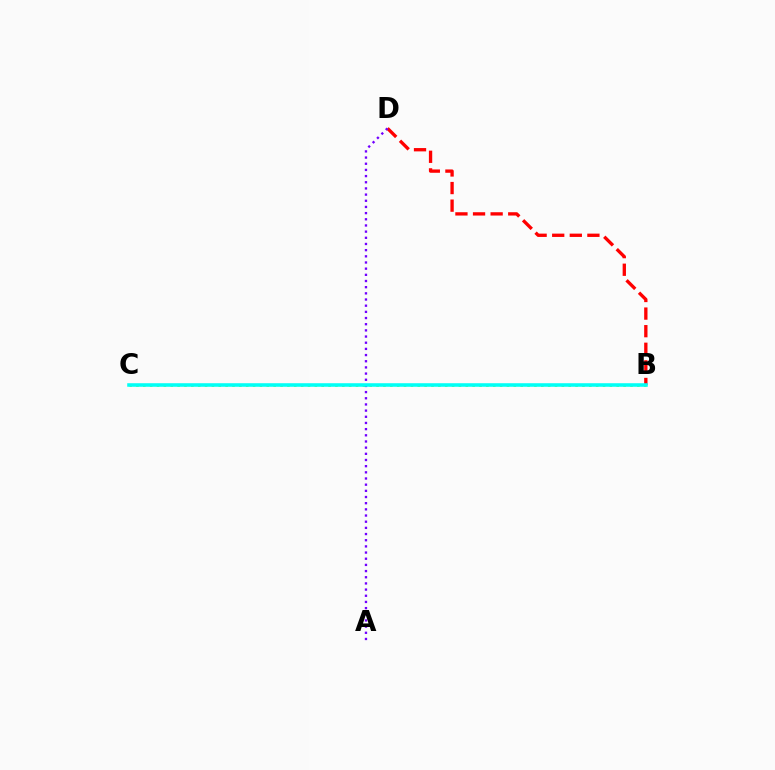{('B', 'C'): [{'color': '#84ff00', 'line_style': 'dotted', 'thickness': 1.86}, {'color': '#00fff6', 'line_style': 'solid', 'thickness': 2.56}], ('B', 'D'): [{'color': '#ff0000', 'line_style': 'dashed', 'thickness': 2.39}], ('A', 'D'): [{'color': '#7200ff', 'line_style': 'dotted', 'thickness': 1.68}]}